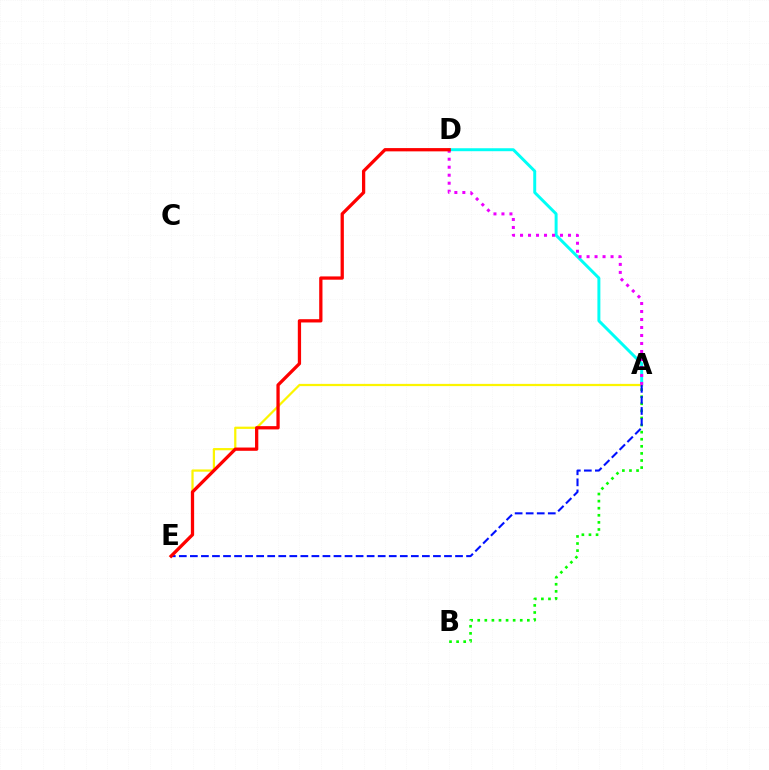{('A', 'B'): [{'color': '#08ff00', 'line_style': 'dotted', 'thickness': 1.93}], ('A', 'D'): [{'color': '#00fff6', 'line_style': 'solid', 'thickness': 2.13}, {'color': '#ee00ff', 'line_style': 'dotted', 'thickness': 2.17}], ('A', 'E'): [{'color': '#fcf500', 'line_style': 'solid', 'thickness': 1.61}, {'color': '#0010ff', 'line_style': 'dashed', 'thickness': 1.5}], ('D', 'E'): [{'color': '#ff0000', 'line_style': 'solid', 'thickness': 2.36}]}